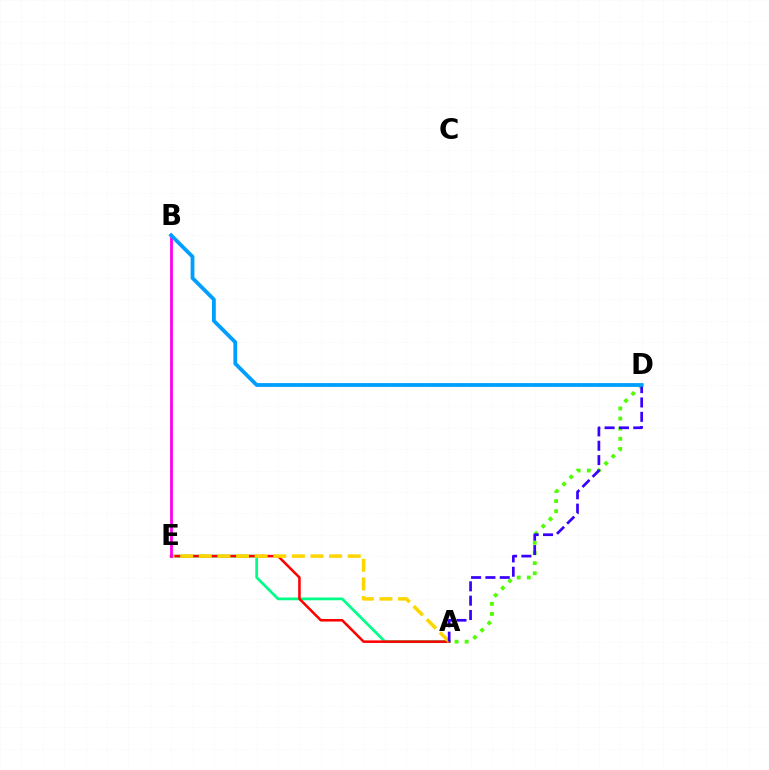{('A', 'D'): [{'color': '#4fff00', 'line_style': 'dotted', 'thickness': 2.75}, {'color': '#3700ff', 'line_style': 'dashed', 'thickness': 1.95}], ('A', 'E'): [{'color': '#00ff86', 'line_style': 'solid', 'thickness': 1.98}, {'color': '#ff0000', 'line_style': 'solid', 'thickness': 1.83}, {'color': '#ffd500', 'line_style': 'dashed', 'thickness': 2.53}], ('B', 'E'): [{'color': '#ff00ed', 'line_style': 'solid', 'thickness': 2.01}], ('B', 'D'): [{'color': '#009eff', 'line_style': 'solid', 'thickness': 2.73}]}